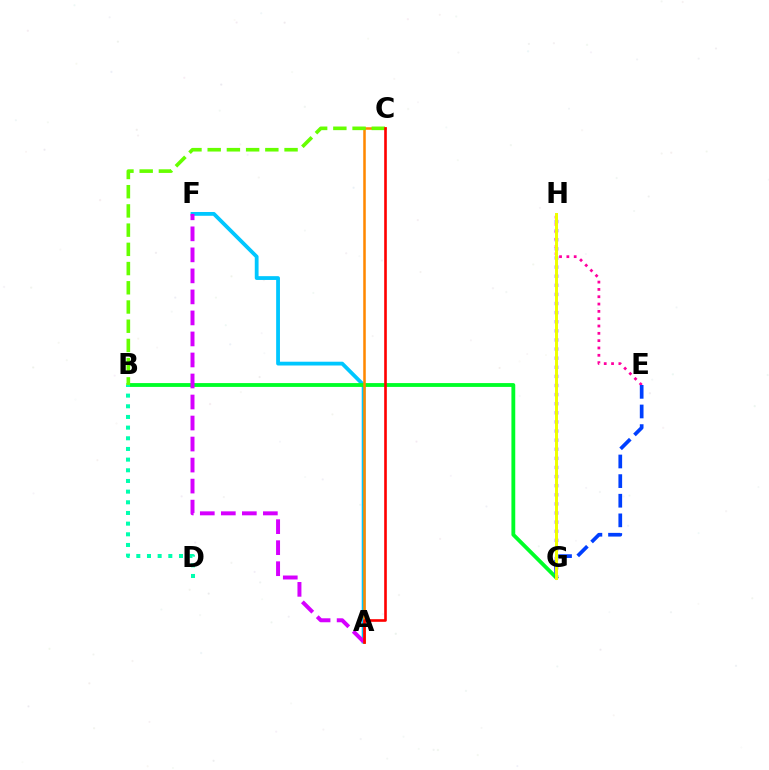{('A', 'F'): [{'color': '#00c7ff', 'line_style': 'solid', 'thickness': 2.73}, {'color': '#d600ff', 'line_style': 'dashed', 'thickness': 2.86}], ('B', 'G'): [{'color': '#00ff27', 'line_style': 'solid', 'thickness': 2.76}], ('A', 'C'): [{'color': '#ff8800', 'line_style': 'solid', 'thickness': 1.82}, {'color': '#ff0000', 'line_style': 'solid', 'thickness': 1.89}], ('B', 'C'): [{'color': '#66ff00', 'line_style': 'dashed', 'thickness': 2.61}], ('E', 'H'): [{'color': '#ff00a0', 'line_style': 'dotted', 'thickness': 1.99}], ('B', 'D'): [{'color': '#00ffaf', 'line_style': 'dotted', 'thickness': 2.9}], ('E', 'G'): [{'color': '#003fff', 'line_style': 'dashed', 'thickness': 2.67}], ('G', 'H'): [{'color': '#4f00ff', 'line_style': 'dotted', 'thickness': 2.47}, {'color': '#eeff00', 'line_style': 'solid', 'thickness': 2.14}]}